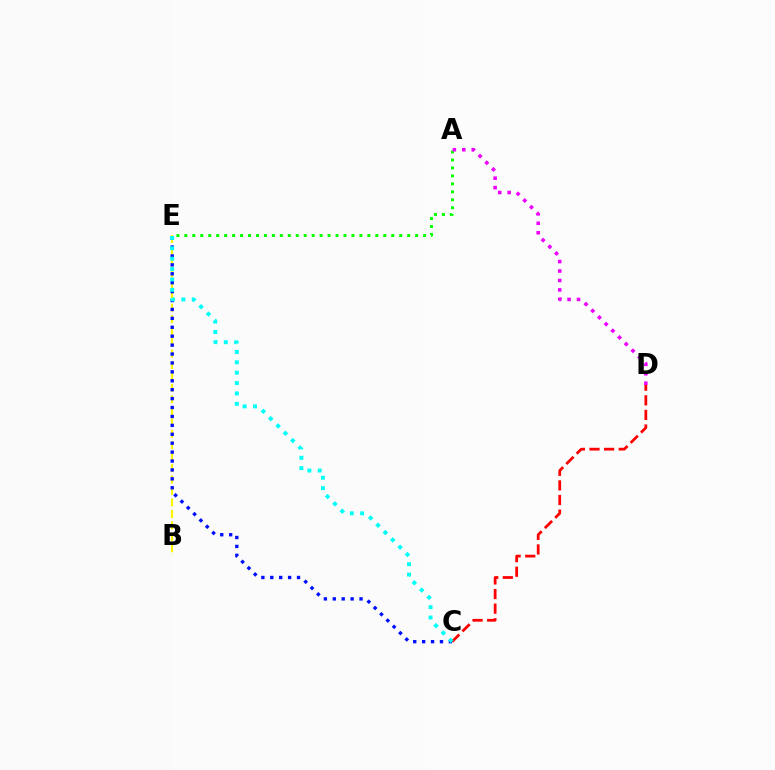{('B', 'E'): [{'color': '#fcf500', 'line_style': 'dashed', 'thickness': 1.56}], ('A', 'E'): [{'color': '#08ff00', 'line_style': 'dotted', 'thickness': 2.16}], ('A', 'D'): [{'color': '#ee00ff', 'line_style': 'dotted', 'thickness': 2.57}], ('C', 'D'): [{'color': '#ff0000', 'line_style': 'dashed', 'thickness': 1.98}], ('C', 'E'): [{'color': '#0010ff', 'line_style': 'dotted', 'thickness': 2.42}, {'color': '#00fff6', 'line_style': 'dotted', 'thickness': 2.82}]}